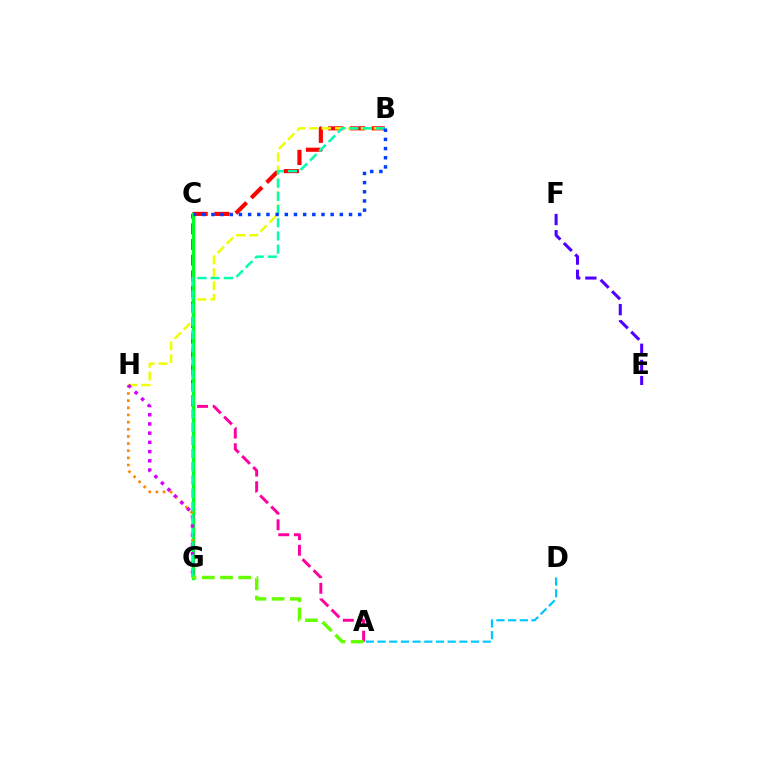{('B', 'C'): [{'color': '#ff0000', 'line_style': 'dashed', 'thickness': 2.96}, {'color': '#003fff', 'line_style': 'dotted', 'thickness': 2.49}], ('A', 'D'): [{'color': '#00c7ff', 'line_style': 'dashed', 'thickness': 1.59}], ('B', 'H'): [{'color': '#eeff00', 'line_style': 'dashed', 'thickness': 1.75}], ('A', 'C'): [{'color': '#ff00a0', 'line_style': 'dashed', 'thickness': 2.12}], ('C', 'G'): [{'color': '#00ff27', 'line_style': 'solid', 'thickness': 2.38}], ('G', 'H'): [{'color': '#ff8800', 'line_style': 'dotted', 'thickness': 1.94}, {'color': '#d600ff', 'line_style': 'dotted', 'thickness': 2.5}], ('B', 'G'): [{'color': '#00ffaf', 'line_style': 'dashed', 'thickness': 1.79}], ('A', 'G'): [{'color': '#66ff00', 'line_style': 'dashed', 'thickness': 2.48}], ('E', 'F'): [{'color': '#4f00ff', 'line_style': 'dashed', 'thickness': 2.19}]}